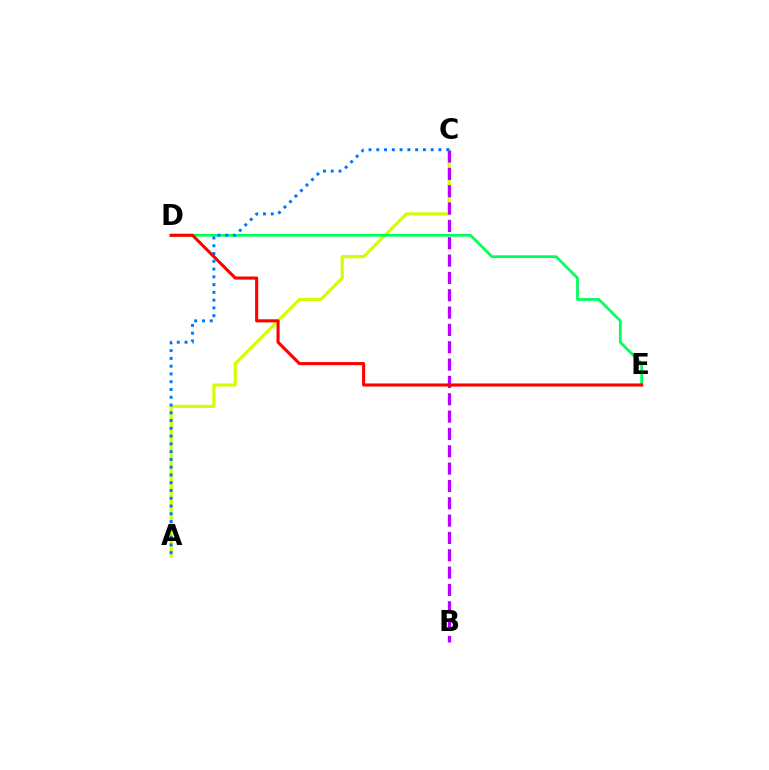{('A', 'C'): [{'color': '#d1ff00', 'line_style': 'solid', 'thickness': 2.25}, {'color': '#0074ff', 'line_style': 'dotted', 'thickness': 2.11}], ('B', 'C'): [{'color': '#b900ff', 'line_style': 'dashed', 'thickness': 2.35}], ('D', 'E'): [{'color': '#00ff5c', 'line_style': 'solid', 'thickness': 1.98}, {'color': '#ff0000', 'line_style': 'solid', 'thickness': 2.23}]}